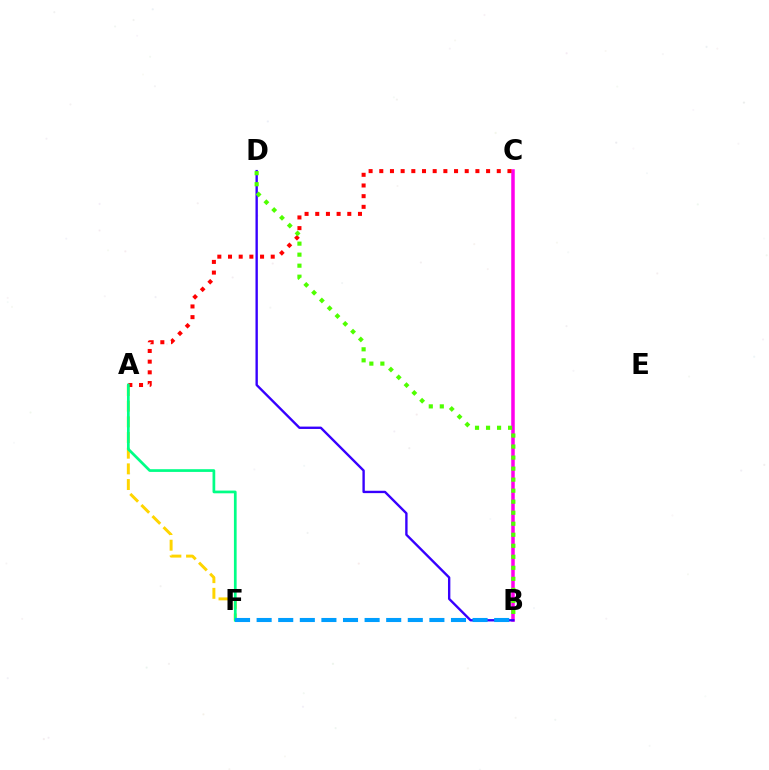{('A', 'F'): [{'color': '#ffd500', 'line_style': 'dashed', 'thickness': 2.13}, {'color': '#00ff86', 'line_style': 'solid', 'thickness': 1.95}], ('B', 'C'): [{'color': '#ff00ed', 'line_style': 'solid', 'thickness': 2.53}], ('B', 'D'): [{'color': '#3700ff', 'line_style': 'solid', 'thickness': 1.71}, {'color': '#4fff00', 'line_style': 'dotted', 'thickness': 2.99}], ('A', 'C'): [{'color': '#ff0000', 'line_style': 'dotted', 'thickness': 2.9}], ('B', 'F'): [{'color': '#009eff', 'line_style': 'dashed', 'thickness': 2.93}]}